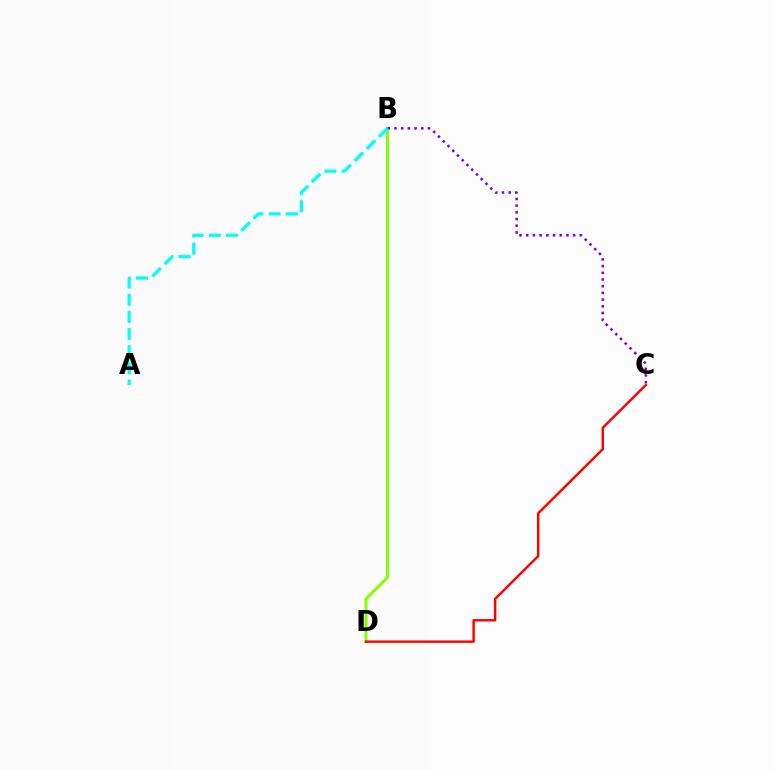{('B', 'D'): [{'color': '#84ff00', 'line_style': 'solid', 'thickness': 2.15}], ('B', 'C'): [{'color': '#7200ff', 'line_style': 'dotted', 'thickness': 1.82}], ('A', 'B'): [{'color': '#00fff6', 'line_style': 'dashed', 'thickness': 2.33}], ('C', 'D'): [{'color': '#ff0000', 'line_style': 'solid', 'thickness': 1.74}]}